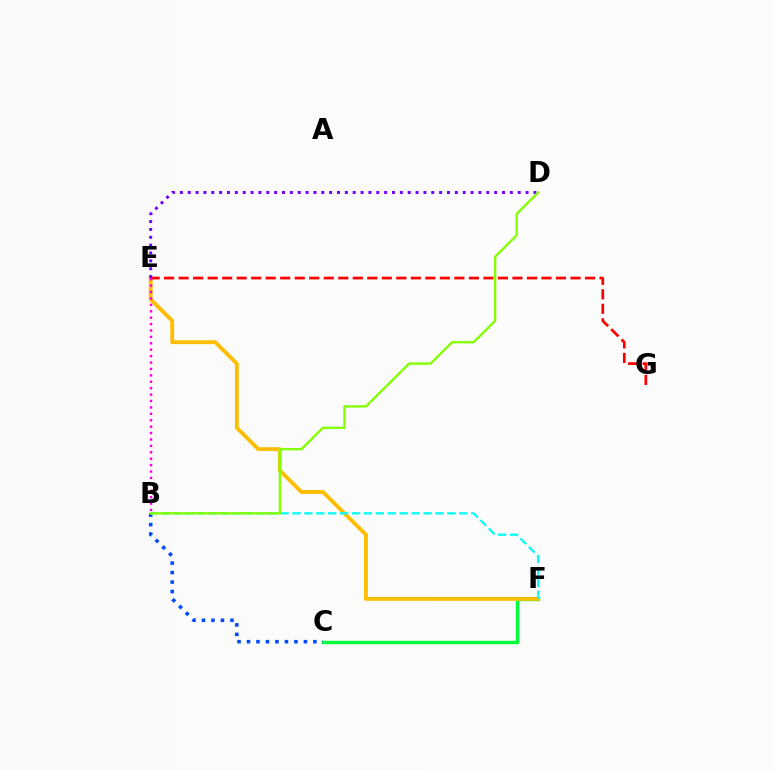{('C', 'F'): [{'color': '#00ff39', 'line_style': 'solid', 'thickness': 2.44}], ('E', 'F'): [{'color': '#ffbd00', 'line_style': 'solid', 'thickness': 2.77}], ('B', 'C'): [{'color': '#004bff', 'line_style': 'dotted', 'thickness': 2.58}], ('E', 'G'): [{'color': '#ff0000', 'line_style': 'dashed', 'thickness': 1.97}], ('B', 'E'): [{'color': '#ff00cf', 'line_style': 'dotted', 'thickness': 1.74}], ('B', 'F'): [{'color': '#00fff6', 'line_style': 'dashed', 'thickness': 1.62}], ('D', 'E'): [{'color': '#7200ff', 'line_style': 'dotted', 'thickness': 2.13}], ('B', 'D'): [{'color': '#84ff00', 'line_style': 'solid', 'thickness': 1.69}]}